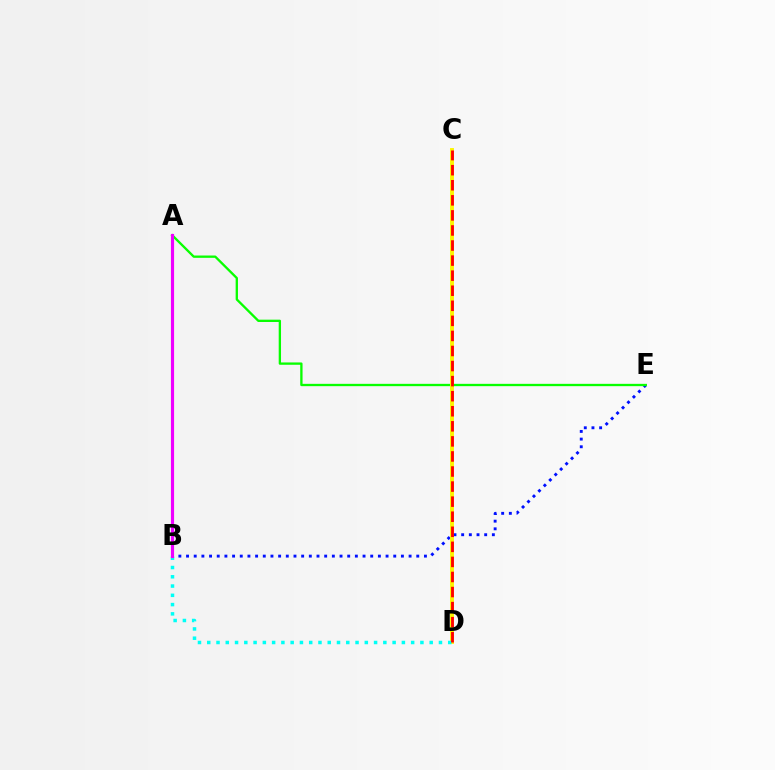{('B', 'E'): [{'color': '#0010ff', 'line_style': 'dotted', 'thickness': 2.09}], ('A', 'E'): [{'color': '#08ff00', 'line_style': 'solid', 'thickness': 1.67}], ('C', 'D'): [{'color': '#fcf500', 'line_style': 'solid', 'thickness': 2.8}, {'color': '#ff0000', 'line_style': 'dashed', 'thickness': 2.05}], ('B', 'D'): [{'color': '#00fff6', 'line_style': 'dotted', 'thickness': 2.52}], ('A', 'B'): [{'color': '#ee00ff', 'line_style': 'solid', 'thickness': 2.27}]}